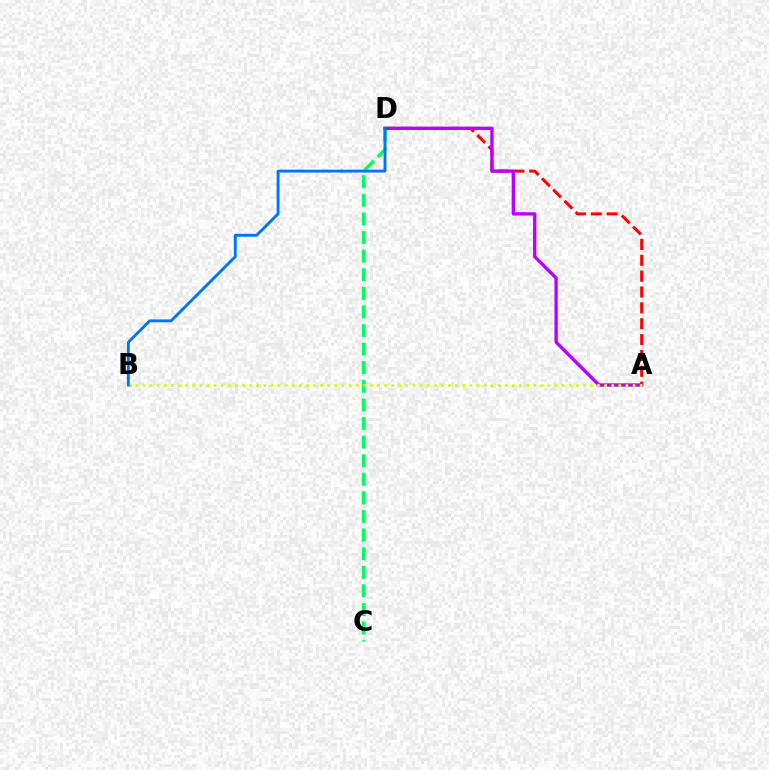{('C', 'D'): [{'color': '#00ff5c', 'line_style': 'dashed', 'thickness': 2.53}], ('A', 'D'): [{'color': '#ff0000', 'line_style': 'dashed', 'thickness': 2.15}, {'color': '#b900ff', 'line_style': 'solid', 'thickness': 2.4}], ('A', 'B'): [{'color': '#d1ff00', 'line_style': 'dotted', 'thickness': 1.93}], ('B', 'D'): [{'color': '#0074ff', 'line_style': 'solid', 'thickness': 2.08}]}